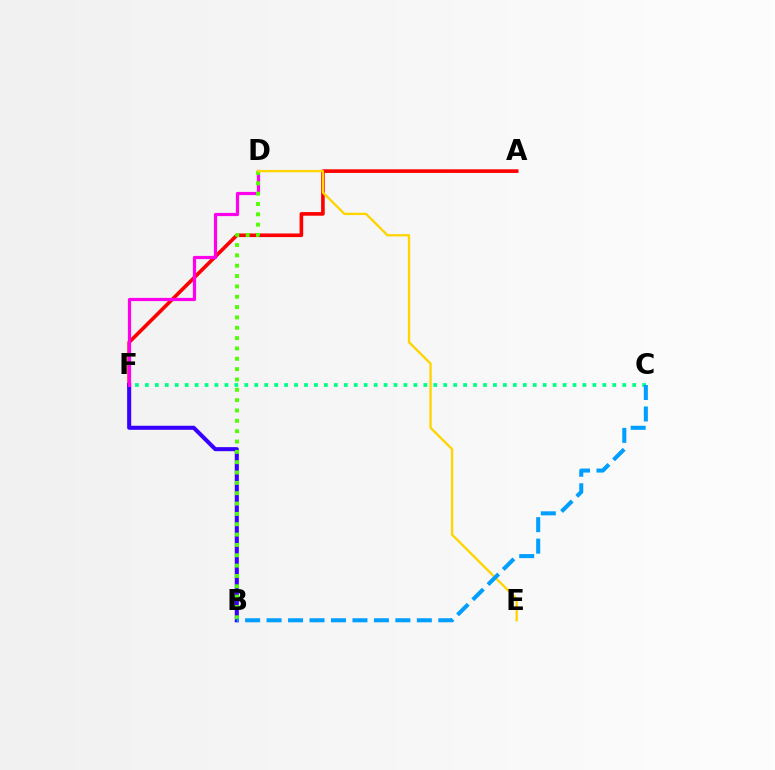{('A', 'F'): [{'color': '#ff0000', 'line_style': 'solid', 'thickness': 2.61}], ('C', 'F'): [{'color': '#00ff86', 'line_style': 'dotted', 'thickness': 2.7}], ('B', 'F'): [{'color': '#3700ff', 'line_style': 'solid', 'thickness': 2.92}], ('D', 'F'): [{'color': '#ff00ed', 'line_style': 'solid', 'thickness': 2.31}], ('B', 'D'): [{'color': '#4fff00', 'line_style': 'dotted', 'thickness': 2.81}], ('D', 'E'): [{'color': '#ffd500', 'line_style': 'solid', 'thickness': 1.69}], ('B', 'C'): [{'color': '#009eff', 'line_style': 'dashed', 'thickness': 2.92}]}